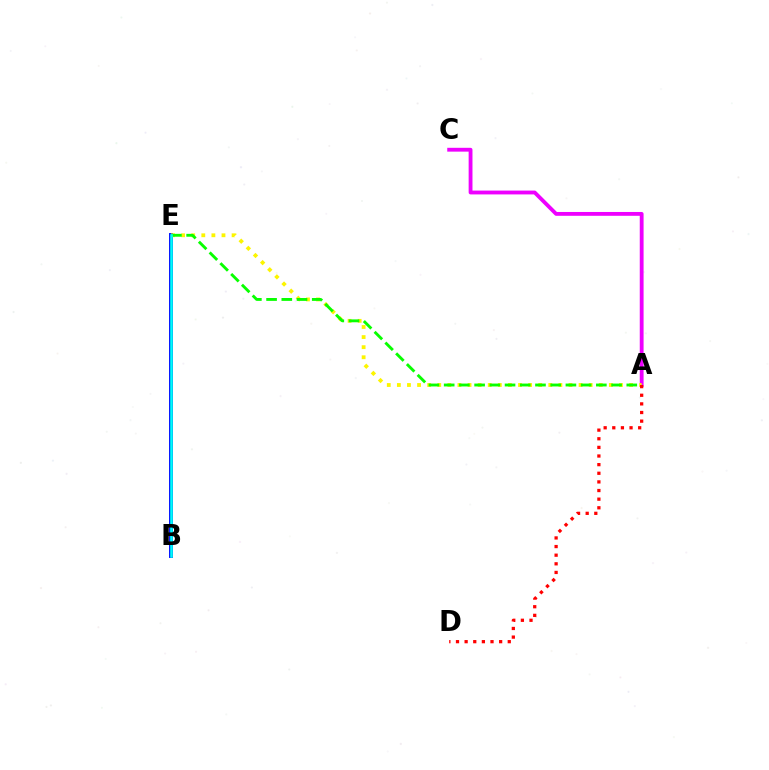{('B', 'E'): [{'color': '#0010ff', 'line_style': 'solid', 'thickness': 2.82}, {'color': '#00fff6', 'line_style': 'solid', 'thickness': 1.86}], ('A', 'C'): [{'color': '#ee00ff', 'line_style': 'solid', 'thickness': 2.76}], ('A', 'E'): [{'color': '#fcf500', 'line_style': 'dotted', 'thickness': 2.74}, {'color': '#08ff00', 'line_style': 'dashed', 'thickness': 2.07}], ('A', 'D'): [{'color': '#ff0000', 'line_style': 'dotted', 'thickness': 2.34}]}